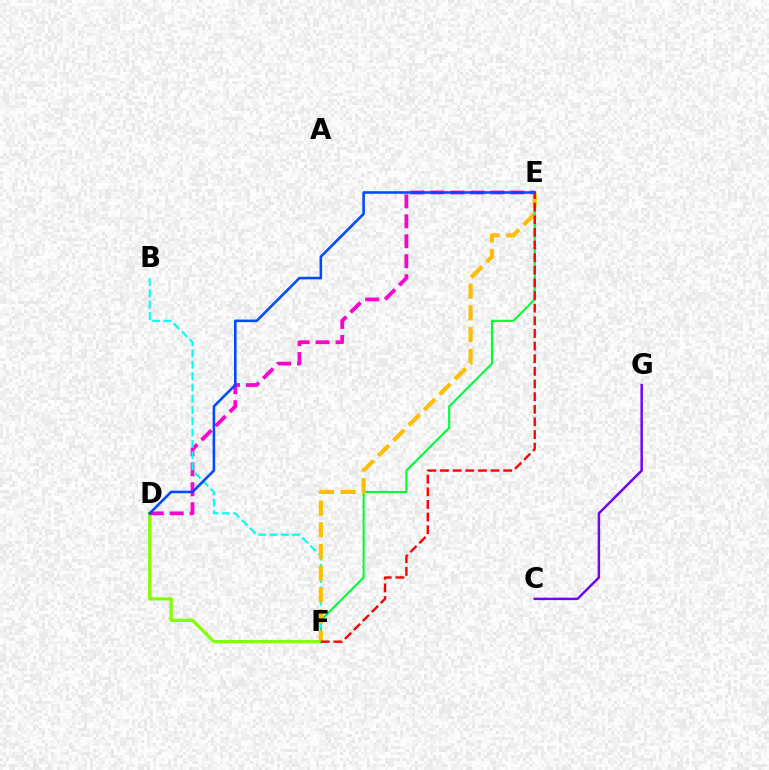{('C', 'G'): [{'color': '#7200ff', 'line_style': 'solid', 'thickness': 1.76}], ('D', 'F'): [{'color': '#84ff00', 'line_style': 'solid', 'thickness': 2.36}], ('D', 'E'): [{'color': '#ff00cf', 'line_style': 'dashed', 'thickness': 2.71}, {'color': '#004bff', 'line_style': 'solid', 'thickness': 1.85}], ('E', 'F'): [{'color': '#00ff39', 'line_style': 'solid', 'thickness': 1.53}, {'color': '#ffbd00', 'line_style': 'dashed', 'thickness': 2.95}, {'color': '#ff0000', 'line_style': 'dashed', 'thickness': 1.72}], ('B', 'F'): [{'color': '#00fff6', 'line_style': 'dashed', 'thickness': 1.53}]}